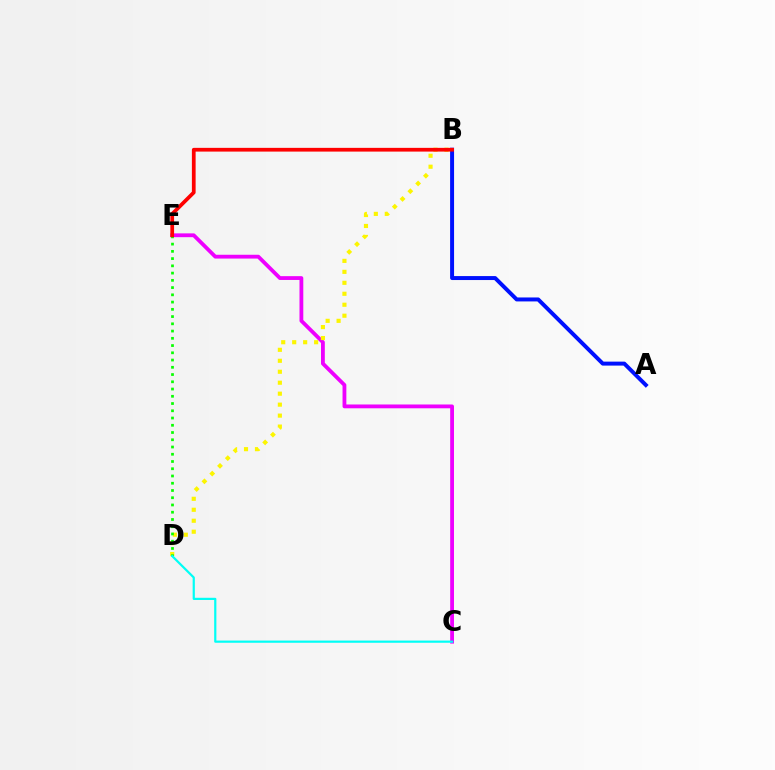{('C', 'E'): [{'color': '#ee00ff', 'line_style': 'solid', 'thickness': 2.74}], ('A', 'B'): [{'color': '#0010ff', 'line_style': 'solid', 'thickness': 2.85}], ('B', 'D'): [{'color': '#fcf500', 'line_style': 'dotted', 'thickness': 2.98}], ('D', 'E'): [{'color': '#08ff00', 'line_style': 'dotted', 'thickness': 1.97}], ('B', 'E'): [{'color': '#ff0000', 'line_style': 'solid', 'thickness': 2.69}], ('C', 'D'): [{'color': '#00fff6', 'line_style': 'solid', 'thickness': 1.59}]}